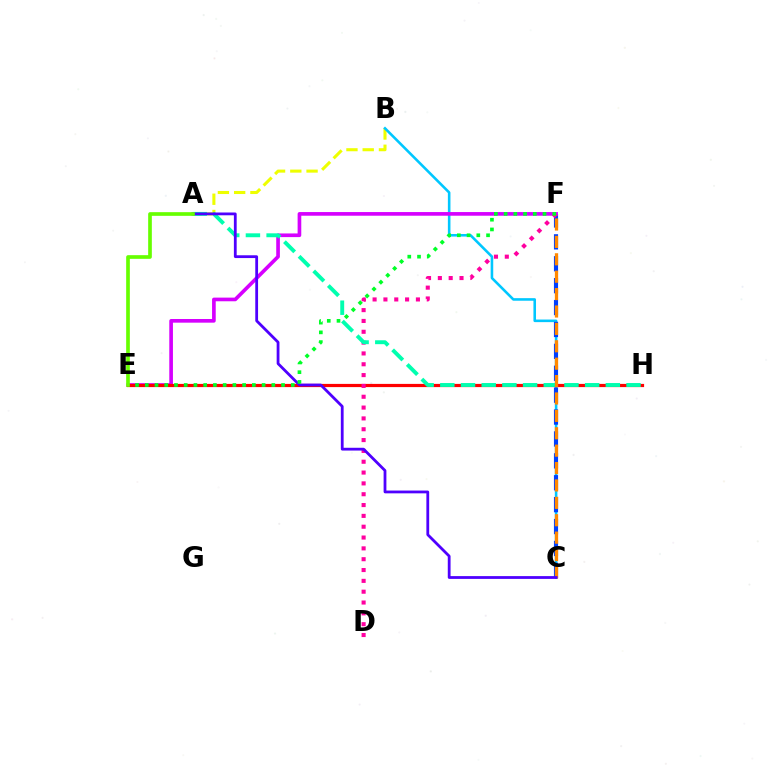{('A', 'B'): [{'color': '#eeff00', 'line_style': 'dashed', 'thickness': 2.21}], ('B', 'C'): [{'color': '#00c7ff', 'line_style': 'solid', 'thickness': 1.86}], ('C', 'F'): [{'color': '#003fff', 'line_style': 'dashed', 'thickness': 2.98}, {'color': '#ff8800', 'line_style': 'dashed', 'thickness': 2.36}], ('E', 'F'): [{'color': '#d600ff', 'line_style': 'solid', 'thickness': 2.63}, {'color': '#00ff27', 'line_style': 'dotted', 'thickness': 2.65}], ('E', 'H'): [{'color': '#ff0000', 'line_style': 'solid', 'thickness': 2.31}], ('D', 'F'): [{'color': '#ff00a0', 'line_style': 'dotted', 'thickness': 2.94}], ('A', 'H'): [{'color': '#00ffaf', 'line_style': 'dashed', 'thickness': 2.81}], ('A', 'C'): [{'color': '#4f00ff', 'line_style': 'solid', 'thickness': 2.01}], ('A', 'E'): [{'color': '#66ff00', 'line_style': 'solid', 'thickness': 2.64}]}